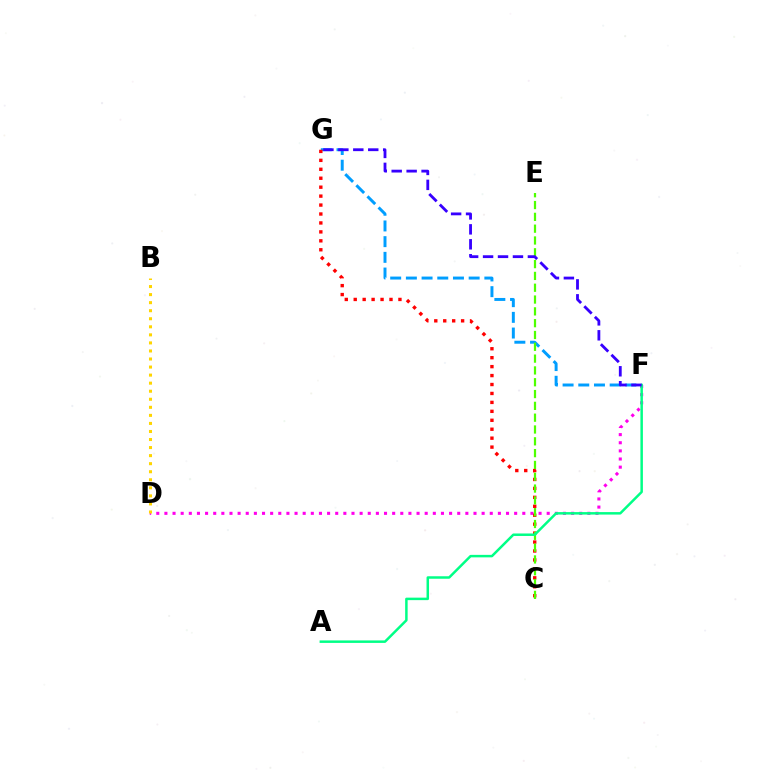{('D', 'F'): [{'color': '#ff00ed', 'line_style': 'dotted', 'thickness': 2.21}], ('F', 'G'): [{'color': '#009eff', 'line_style': 'dashed', 'thickness': 2.13}, {'color': '#3700ff', 'line_style': 'dashed', 'thickness': 2.03}], ('C', 'G'): [{'color': '#ff0000', 'line_style': 'dotted', 'thickness': 2.43}], ('C', 'E'): [{'color': '#4fff00', 'line_style': 'dashed', 'thickness': 1.6}], ('A', 'F'): [{'color': '#00ff86', 'line_style': 'solid', 'thickness': 1.79}], ('B', 'D'): [{'color': '#ffd500', 'line_style': 'dotted', 'thickness': 2.19}]}